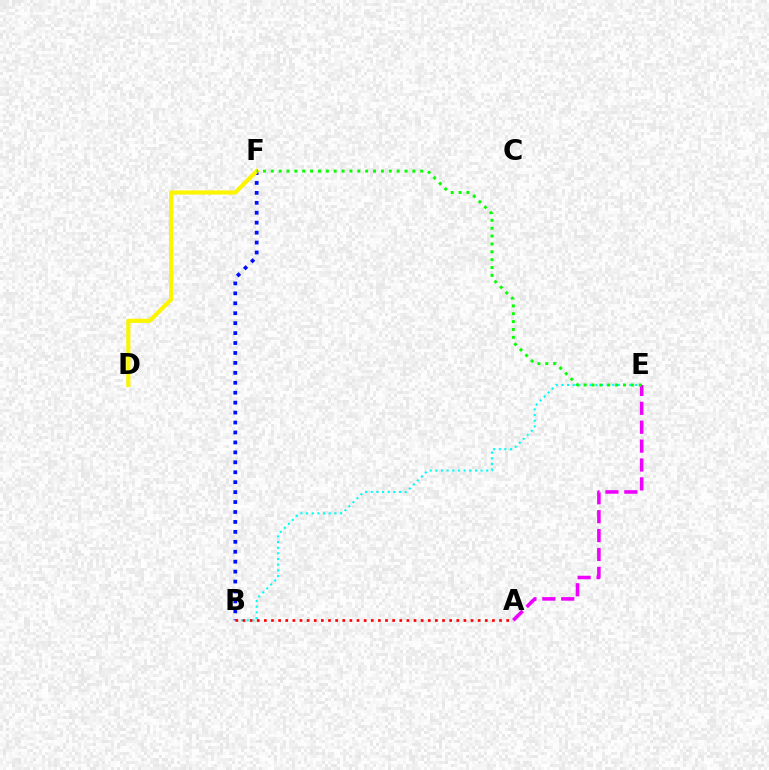{('B', 'E'): [{'color': '#00fff6', 'line_style': 'dotted', 'thickness': 1.54}], ('A', 'E'): [{'color': '#ee00ff', 'line_style': 'dashed', 'thickness': 2.57}], ('B', 'F'): [{'color': '#0010ff', 'line_style': 'dotted', 'thickness': 2.7}], ('D', 'F'): [{'color': '#fcf500', 'line_style': 'solid', 'thickness': 2.99}], ('E', 'F'): [{'color': '#08ff00', 'line_style': 'dotted', 'thickness': 2.14}], ('A', 'B'): [{'color': '#ff0000', 'line_style': 'dotted', 'thickness': 1.94}]}